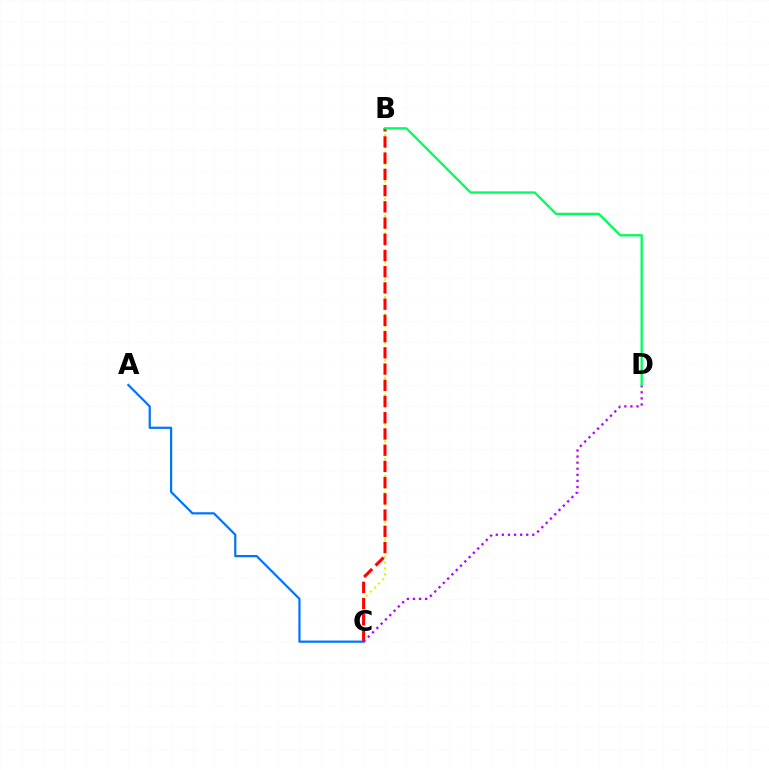{('B', 'C'): [{'color': '#d1ff00', 'line_style': 'dotted', 'thickness': 1.57}, {'color': '#ff0000', 'line_style': 'dashed', 'thickness': 2.2}], ('A', 'C'): [{'color': '#0074ff', 'line_style': 'solid', 'thickness': 1.59}], ('C', 'D'): [{'color': '#b900ff', 'line_style': 'dotted', 'thickness': 1.65}], ('B', 'D'): [{'color': '#00ff5c', 'line_style': 'solid', 'thickness': 1.67}]}